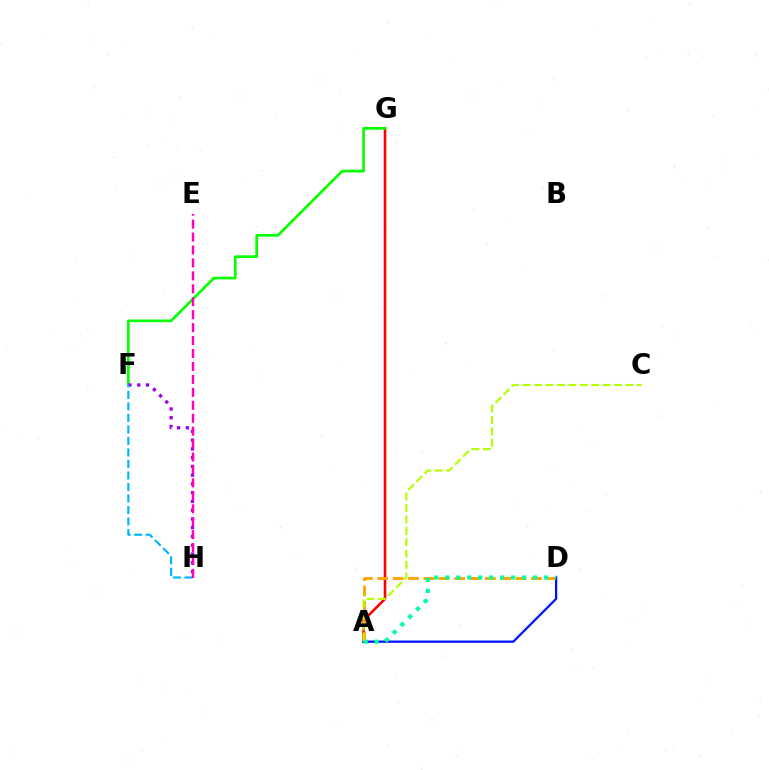{('A', 'G'): [{'color': '#ff0000', 'line_style': 'solid', 'thickness': 1.89}], ('F', 'G'): [{'color': '#08ff00', 'line_style': 'solid', 'thickness': 1.93}], ('A', 'D'): [{'color': '#ffa500', 'line_style': 'dashed', 'thickness': 2.09}, {'color': '#0010ff', 'line_style': 'solid', 'thickness': 1.63}, {'color': '#00ff9d', 'line_style': 'dotted', 'thickness': 2.98}], ('F', 'H'): [{'color': '#9b00ff', 'line_style': 'dotted', 'thickness': 2.38}, {'color': '#00b5ff', 'line_style': 'dashed', 'thickness': 1.56}], ('A', 'C'): [{'color': '#b3ff00', 'line_style': 'dashed', 'thickness': 1.55}], ('E', 'H'): [{'color': '#ff00bd', 'line_style': 'dashed', 'thickness': 1.76}]}